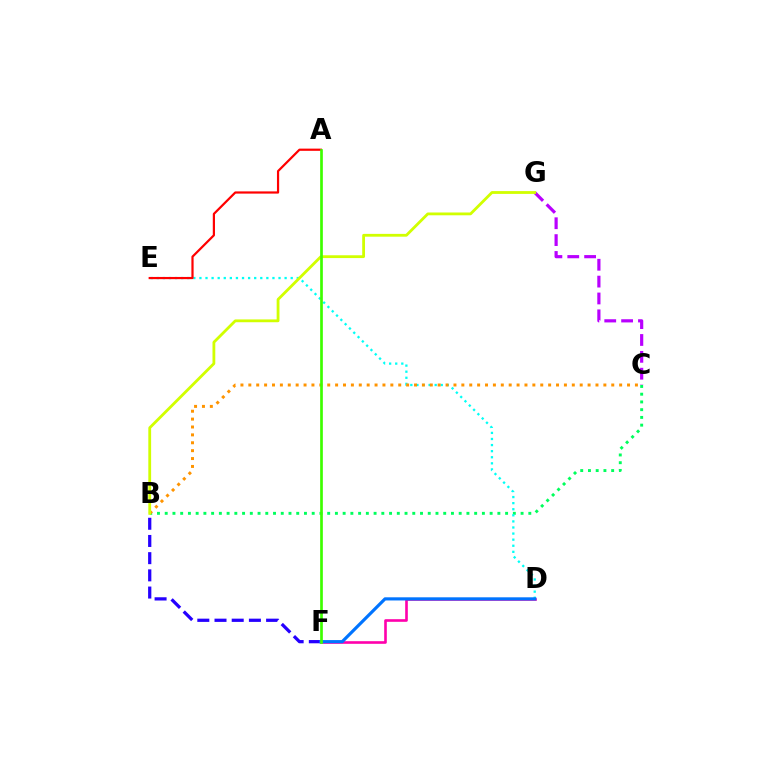{('B', 'C'): [{'color': '#00ff5c', 'line_style': 'dotted', 'thickness': 2.1}, {'color': '#ff9400', 'line_style': 'dotted', 'thickness': 2.14}], ('D', 'F'): [{'color': '#ff00ac', 'line_style': 'solid', 'thickness': 1.89}, {'color': '#0074ff', 'line_style': 'solid', 'thickness': 2.27}], ('D', 'E'): [{'color': '#00fff6', 'line_style': 'dotted', 'thickness': 1.65}], ('A', 'E'): [{'color': '#ff0000', 'line_style': 'solid', 'thickness': 1.59}], ('B', 'F'): [{'color': '#2500ff', 'line_style': 'dashed', 'thickness': 2.34}], ('C', 'G'): [{'color': '#b900ff', 'line_style': 'dashed', 'thickness': 2.29}], ('B', 'G'): [{'color': '#d1ff00', 'line_style': 'solid', 'thickness': 2.02}], ('A', 'F'): [{'color': '#3dff00', 'line_style': 'solid', 'thickness': 1.93}]}